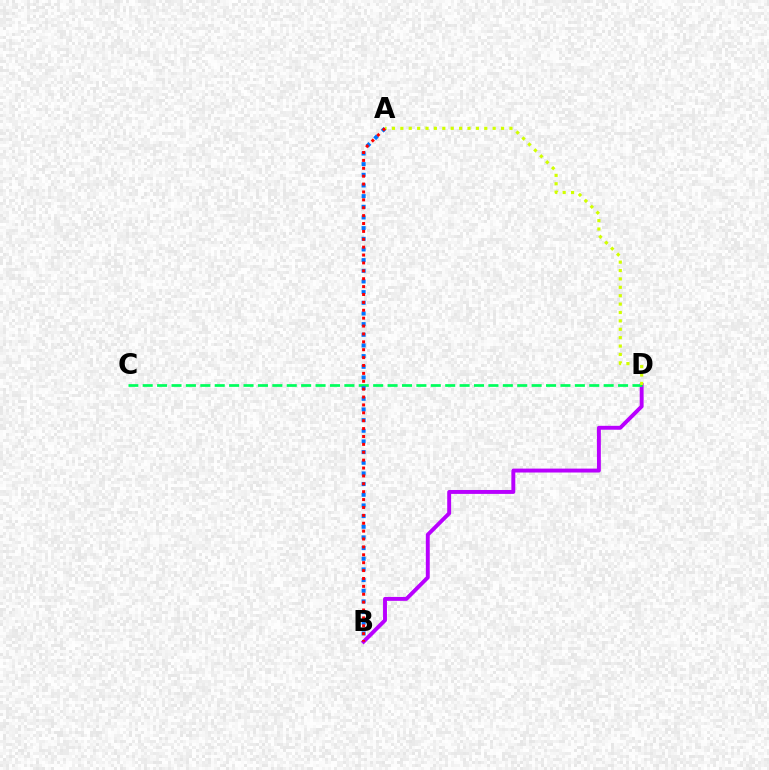{('B', 'D'): [{'color': '#b900ff', 'line_style': 'solid', 'thickness': 2.81}], ('C', 'D'): [{'color': '#00ff5c', 'line_style': 'dashed', 'thickness': 1.96}], ('A', 'B'): [{'color': '#0074ff', 'line_style': 'dotted', 'thickness': 2.9}, {'color': '#ff0000', 'line_style': 'dotted', 'thickness': 2.14}], ('A', 'D'): [{'color': '#d1ff00', 'line_style': 'dotted', 'thickness': 2.28}]}